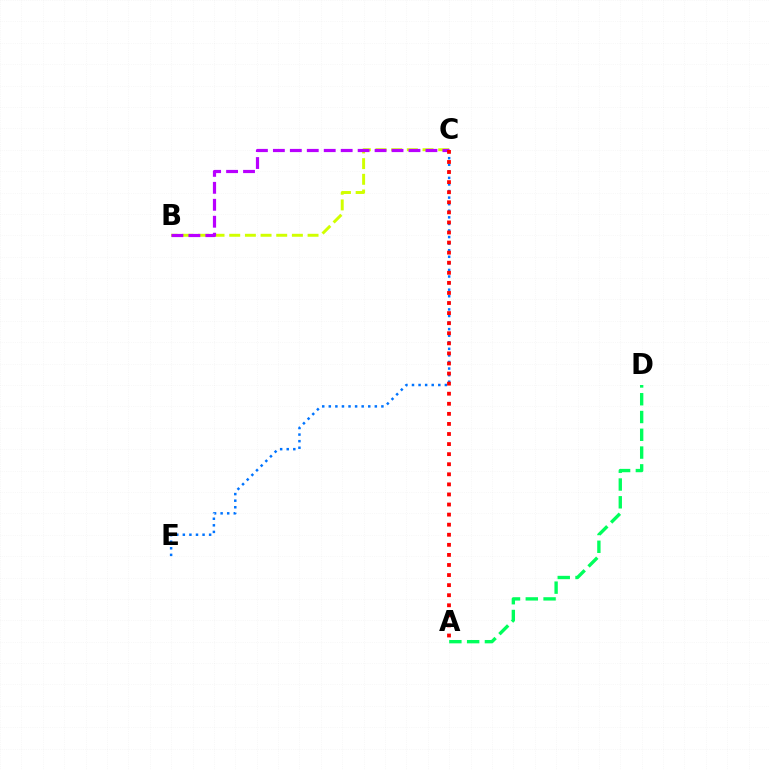{('B', 'C'): [{'color': '#d1ff00', 'line_style': 'dashed', 'thickness': 2.13}, {'color': '#b900ff', 'line_style': 'dashed', 'thickness': 2.3}], ('C', 'E'): [{'color': '#0074ff', 'line_style': 'dotted', 'thickness': 1.79}], ('A', 'C'): [{'color': '#ff0000', 'line_style': 'dotted', 'thickness': 2.74}], ('A', 'D'): [{'color': '#00ff5c', 'line_style': 'dashed', 'thickness': 2.42}]}